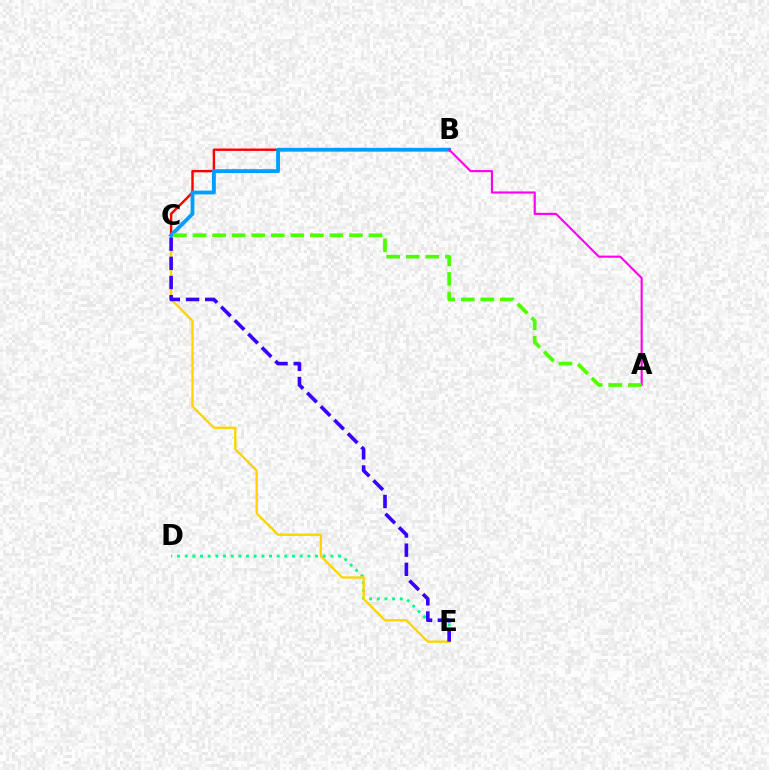{('B', 'C'): [{'color': '#ff0000', 'line_style': 'solid', 'thickness': 1.74}, {'color': '#009eff', 'line_style': 'solid', 'thickness': 2.75}], ('D', 'E'): [{'color': '#00ff86', 'line_style': 'dotted', 'thickness': 2.08}], ('C', 'E'): [{'color': '#ffd500', 'line_style': 'solid', 'thickness': 1.69}, {'color': '#3700ff', 'line_style': 'dashed', 'thickness': 2.6}], ('A', 'B'): [{'color': '#ff00ed', 'line_style': 'solid', 'thickness': 1.54}], ('A', 'C'): [{'color': '#4fff00', 'line_style': 'dashed', 'thickness': 2.66}]}